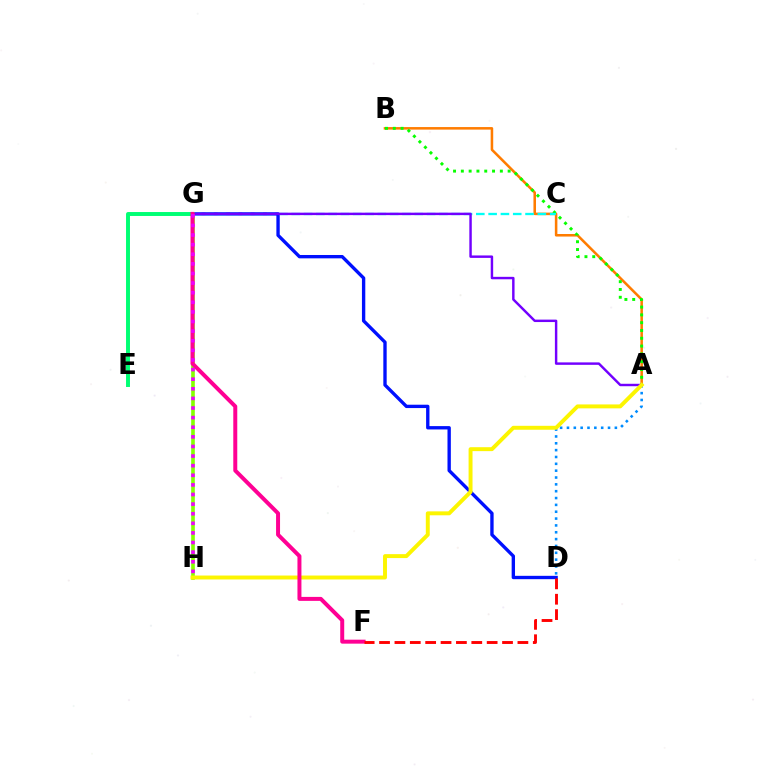{('D', 'G'): [{'color': '#0010ff', 'line_style': 'solid', 'thickness': 2.41}], ('A', 'B'): [{'color': '#ff7c00', 'line_style': 'solid', 'thickness': 1.83}, {'color': '#08ff00', 'line_style': 'dotted', 'thickness': 2.12}], ('A', 'D'): [{'color': '#008cff', 'line_style': 'dotted', 'thickness': 1.86}], ('G', 'H'): [{'color': '#84ff00', 'line_style': 'solid', 'thickness': 2.61}, {'color': '#ee00ff', 'line_style': 'dotted', 'thickness': 2.61}], ('E', 'G'): [{'color': '#00ff74', 'line_style': 'solid', 'thickness': 2.84}], ('C', 'G'): [{'color': '#00fff6', 'line_style': 'dashed', 'thickness': 1.67}], ('A', 'G'): [{'color': '#7200ff', 'line_style': 'solid', 'thickness': 1.76}], ('A', 'H'): [{'color': '#fcf500', 'line_style': 'solid', 'thickness': 2.83}], ('F', 'G'): [{'color': '#ff0094', 'line_style': 'solid', 'thickness': 2.86}], ('D', 'F'): [{'color': '#ff0000', 'line_style': 'dashed', 'thickness': 2.09}]}